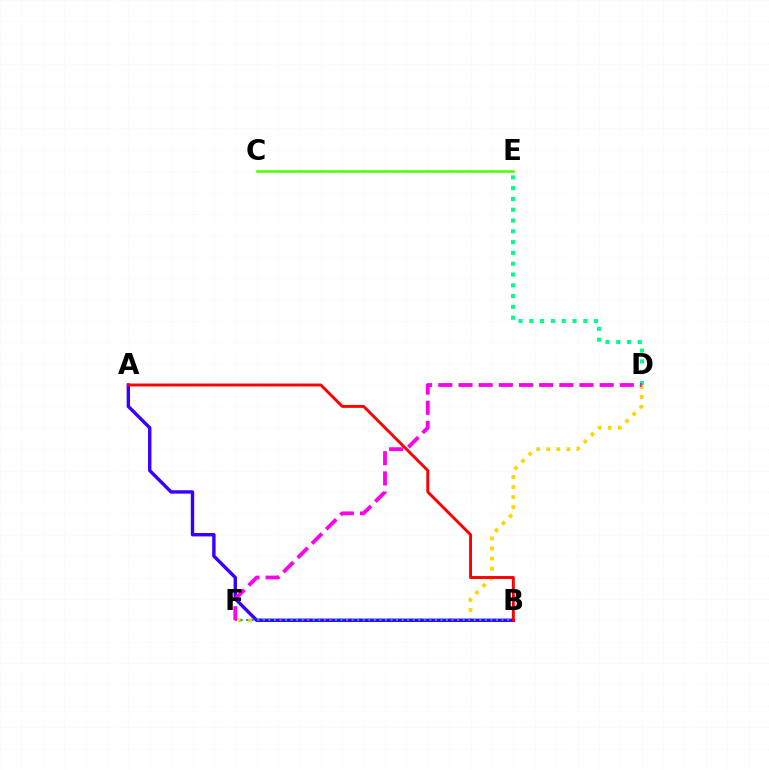{('C', 'E'): [{'color': '#4fff00', 'line_style': 'solid', 'thickness': 1.86}], ('D', 'F'): [{'color': '#ffd500', 'line_style': 'dotted', 'thickness': 2.73}, {'color': '#ff00ed', 'line_style': 'dashed', 'thickness': 2.74}], ('A', 'B'): [{'color': '#3700ff', 'line_style': 'solid', 'thickness': 2.44}, {'color': '#ff0000', 'line_style': 'solid', 'thickness': 2.1}], ('B', 'F'): [{'color': '#009eff', 'line_style': 'dotted', 'thickness': 1.51}], ('D', 'E'): [{'color': '#00ff86', 'line_style': 'dotted', 'thickness': 2.93}]}